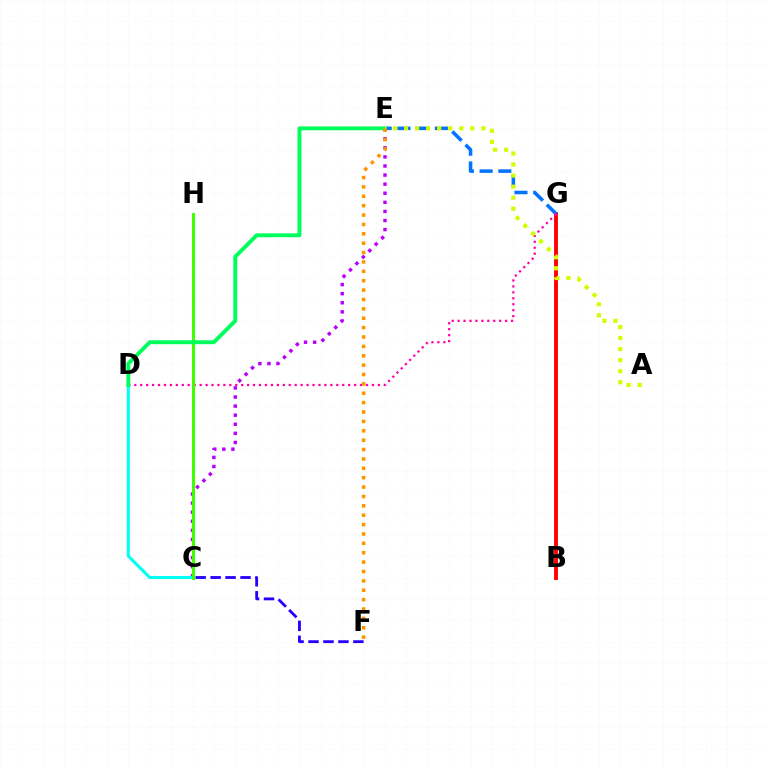{('B', 'G'): [{'color': '#ff0000', 'line_style': 'solid', 'thickness': 2.79}], ('E', 'G'): [{'color': '#0074ff', 'line_style': 'dashed', 'thickness': 2.55}], ('C', 'E'): [{'color': '#b900ff', 'line_style': 'dotted', 'thickness': 2.47}], ('D', 'G'): [{'color': '#ff00ac', 'line_style': 'dotted', 'thickness': 1.61}], ('C', 'D'): [{'color': '#00fff6', 'line_style': 'solid', 'thickness': 2.2}], ('C', 'H'): [{'color': '#3dff00', 'line_style': 'solid', 'thickness': 2.19}], ('D', 'E'): [{'color': '#00ff5c', 'line_style': 'solid', 'thickness': 2.81}], ('A', 'E'): [{'color': '#d1ff00', 'line_style': 'dotted', 'thickness': 3.0}], ('C', 'F'): [{'color': '#2500ff', 'line_style': 'dashed', 'thickness': 2.03}], ('E', 'F'): [{'color': '#ff9400', 'line_style': 'dotted', 'thickness': 2.55}]}